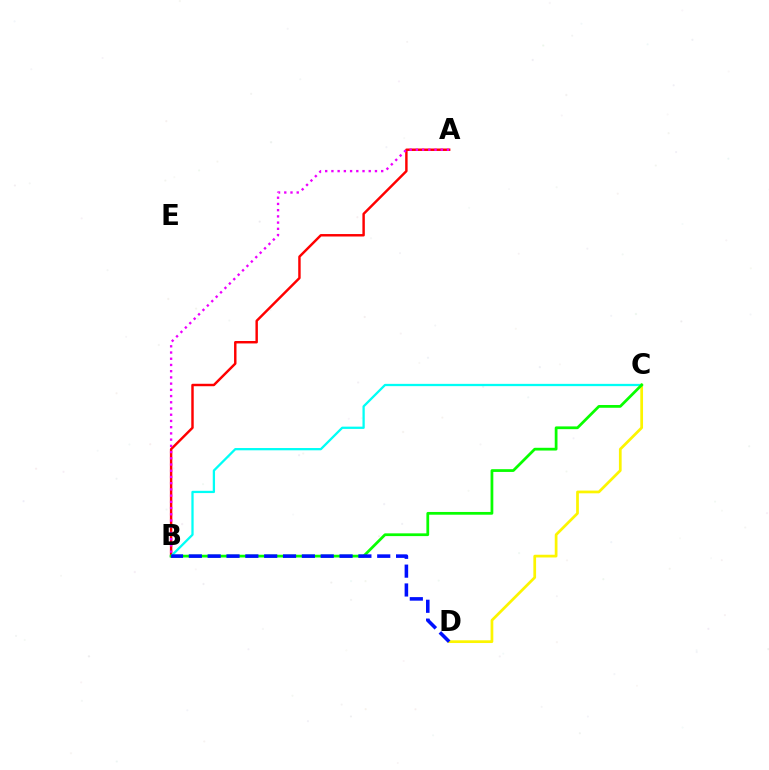{('A', 'B'): [{'color': '#ff0000', 'line_style': 'solid', 'thickness': 1.76}, {'color': '#ee00ff', 'line_style': 'dotted', 'thickness': 1.69}], ('C', 'D'): [{'color': '#fcf500', 'line_style': 'solid', 'thickness': 1.96}], ('B', 'C'): [{'color': '#00fff6', 'line_style': 'solid', 'thickness': 1.64}, {'color': '#08ff00', 'line_style': 'solid', 'thickness': 1.98}], ('B', 'D'): [{'color': '#0010ff', 'line_style': 'dashed', 'thickness': 2.56}]}